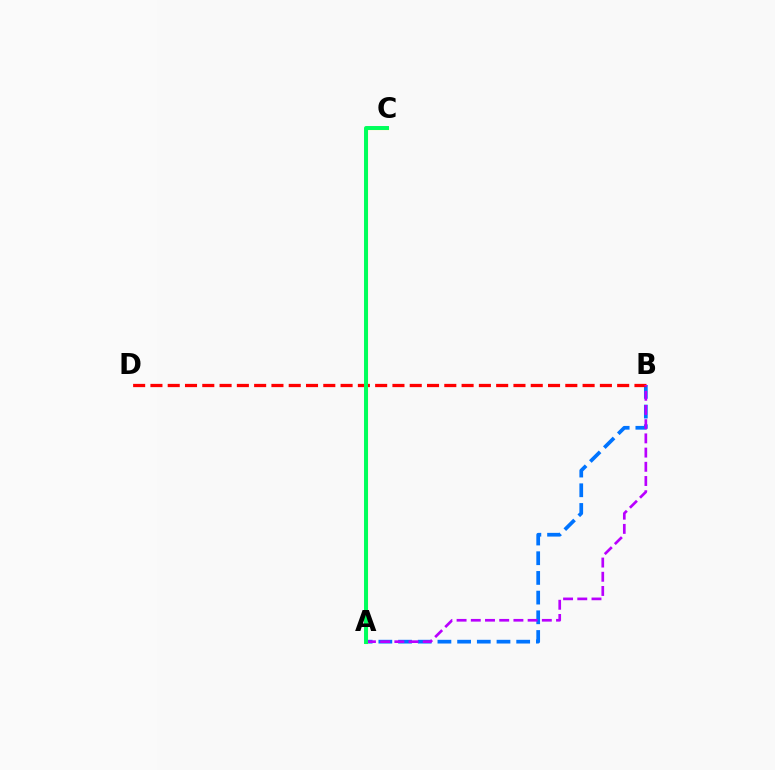{('A', 'B'): [{'color': '#0074ff', 'line_style': 'dashed', 'thickness': 2.67}, {'color': '#b900ff', 'line_style': 'dashed', 'thickness': 1.93}], ('A', 'C'): [{'color': '#d1ff00', 'line_style': 'solid', 'thickness': 2.27}, {'color': '#00ff5c', 'line_style': 'solid', 'thickness': 2.85}], ('B', 'D'): [{'color': '#ff0000', 'line_style': 'dashed', 'thickness': 2.35}]}